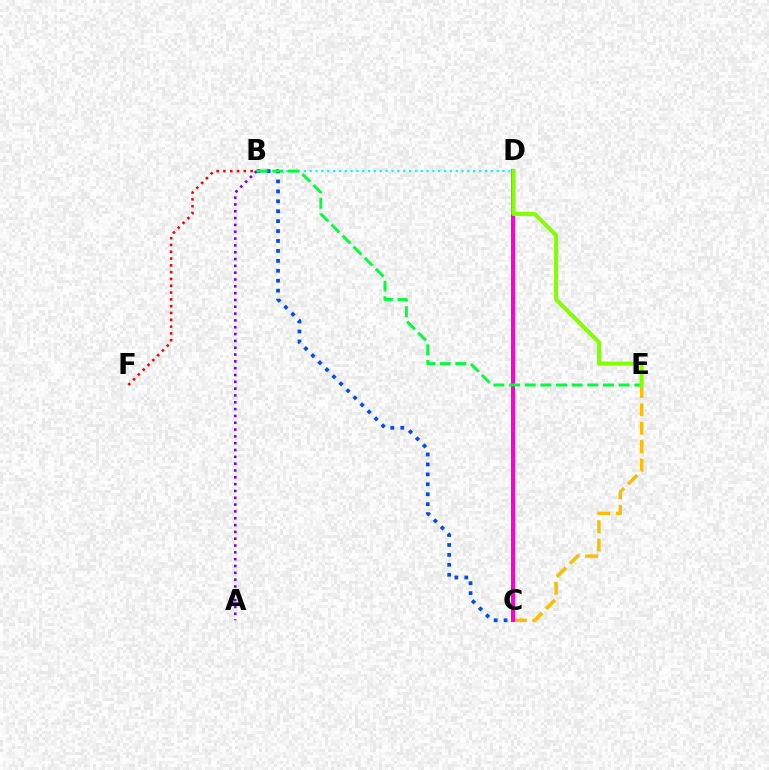{('B', 'F'): [{'color': '#ff0000', 'line_style': 'dotted', 'thickness': 1.85}], ('C', 'E'): [{'color': '#ffbd00', 'line_style': 'dashed', 'thickness': 2.5}], ('C', 'D'): [{'color': '#ff00cf', 'line_style': 'solid', 'thickness': 2.91}], ('A', 'B'): [{'color': '#7200ff', 'line_style': 'dotted', 'thickness': 1.85}], ('B', 'D'): [{'color': '#00fff6', 'line_style': 'dotted', 'thickness': 1.59}], ('B', 'C'): [{'color': '#004bff', 'line_style': 'dotted', 'thickness': 2.7}], ('B', 'E'): [{'color': '#00ff39', 'line_style': 'dashed', 'thickness': 2.13}], ('D', 'E'): [{'color': '#84ff00', 'line_style': 'solid', 'thickness': 2.93}]}